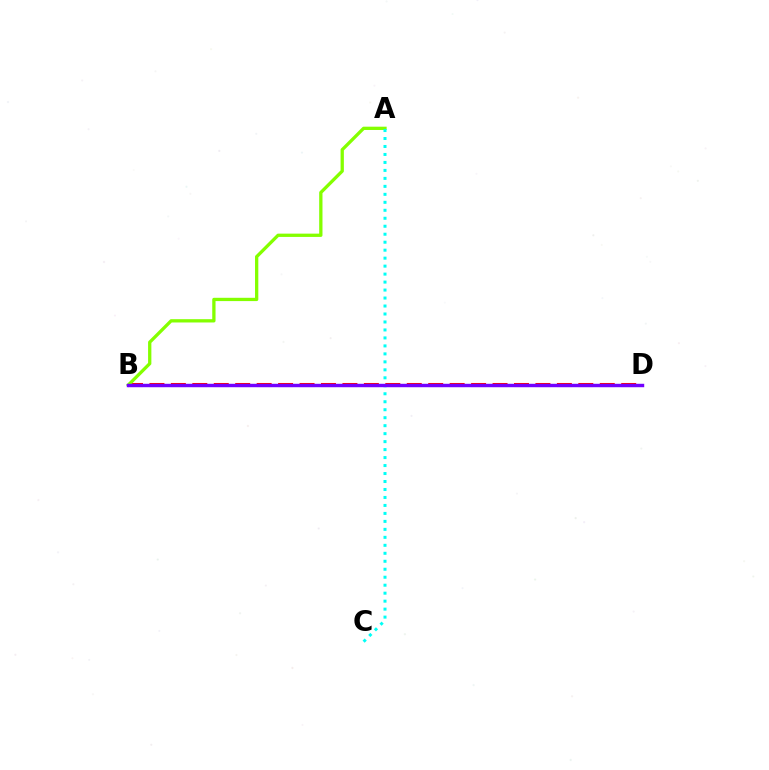{('B', 'D'): [{'color': '#ff0000', 'line_style': 'dashed', 'thickness': 2.91}, {'color': '#7200ff', 'line_style': 'solid', 'thickness': 2.47}], ('A', 'B'): [{'color': '#84ff00', 'line_style': 'solid', 'thickness': 2.37}], ('A', 'C'): [{'color': '#00fff6', 'line_style': 'dotted', 'thickness': 2.17}]}